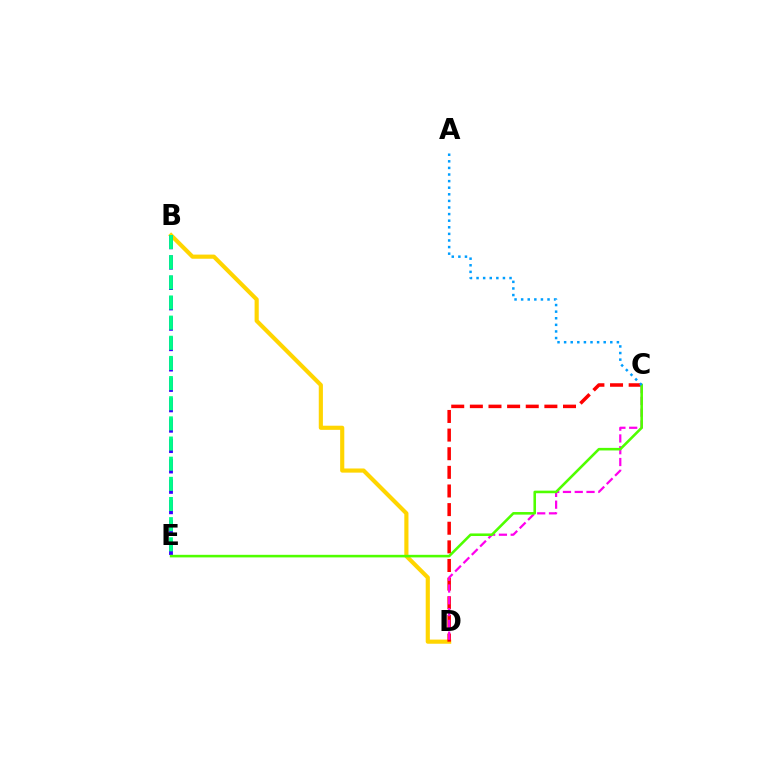{('B', 'D'): [{'color': '#ffd500', 'line_style': 'solid', 'thickness': 2.98}], ('C', 'D'): [{'color': '#ff0000', 'line_style': 'dashed', 'thickness': 2.53}, {'color': '#ff00ed', 'line_style': 'dashed', 'thickness': 1.6}], ('B', 'E'): [{'color': '#3700ff', 'line_style': 'dashed', 'thickness': 2.77}, {'color': '#00ff86', 'line_style': 'dashed', 'thickness': 2.74}], ('C', 'E'): [{'color': '#4fff00', 'line_style': 'solid', 'thickness': 1.86}], ('A', 'C'): [{'color': '#009eff', 'line_style': 'dotted', 'thickness': 1.79}]}